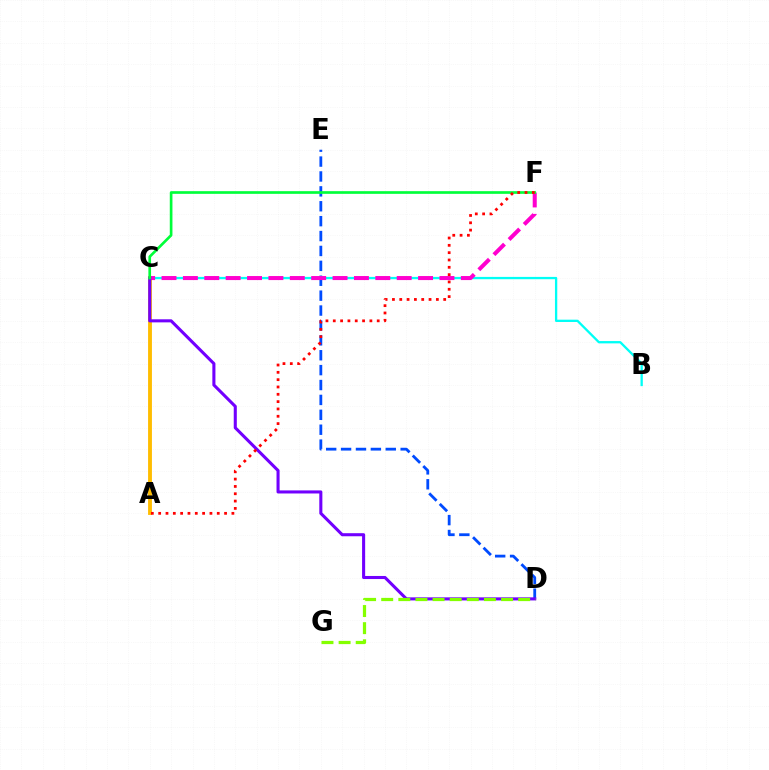{('D', 'E'): [{'color': '#004bff', 'line_style': 'dashed', 'thickness': 2.02}], ('B', 'C'): [{'color': '#00fff6', 'line_style': 'solid', 'thickness': 1.66}], ('A', 'C'): [{'color': '#ffbd00', 'line_style': 'solid', 'thickness': 2.78}], ('C', 'F'): [{'color': '#ff00cf', 'line_style': 'dashed', 'thickness': 2.9}, {'color': '#00ff39', 'line_style': 'solid', 'thickness': 1.92}], ('C', 'D'): [{'color': '#7200ff', 'line_style': 'solid', 'thickness': 2.21}], ('A', 'F'): [{'color': '#ff0000', 'line_style': 'dotted', 'thickness': 1.99}], ('D', 'G'): [{'color': '#84ff00', 'line_style': 'dashed', 'thickness': 2.33}]}